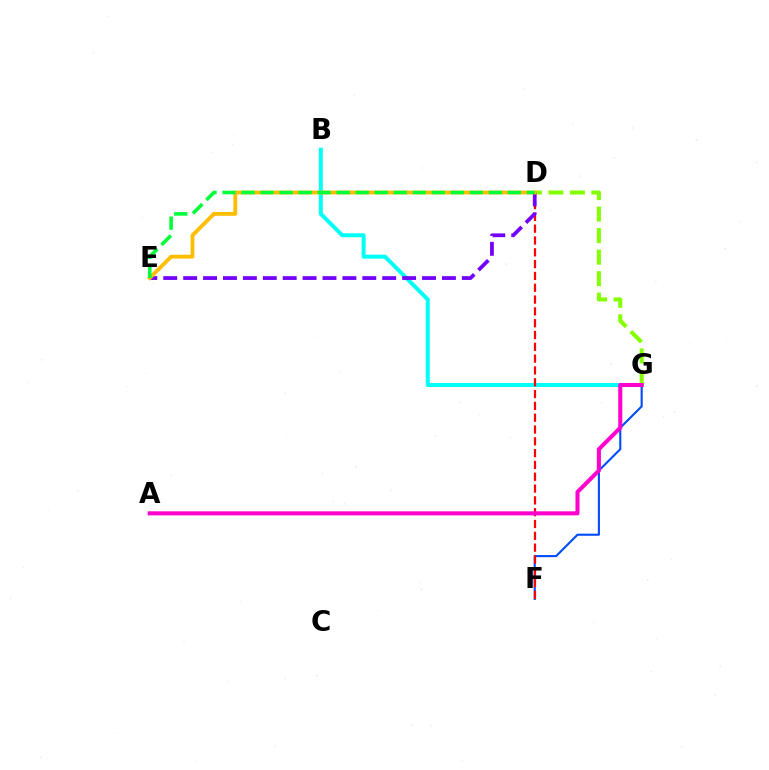{('F', 'G'): [{'color': '#004bff', 'line_style': 'solid', 'thickness': 1.51}], ('D', 'G'): [{'color': '#84ff00', 'line_style': 'dashed', 'thickness': 2.92}], ('B', 'G'): [{'color': '#00fff6', 'line_style': 'solid', 'thickness': 2.87}], ('D', 'F'): [{'color': '#ff0000', 'line_style': 'dashed', 'thickness': 1.6}], ('A', 'G'): [{'color': '#ff00cf', 'line_style': 'solid', 'thickness': 2.92}], ('D', 'E'): [{'color': '#7200ff', 'line_style': 'dashed', 'thickness': 2.7}, {'color': '#ffbd00', 'line_style': 'solid', 'thickness': 2.75}, {'color': '#00ff39', 'line_style': 'dashed', 'thickness': 2.58}]}